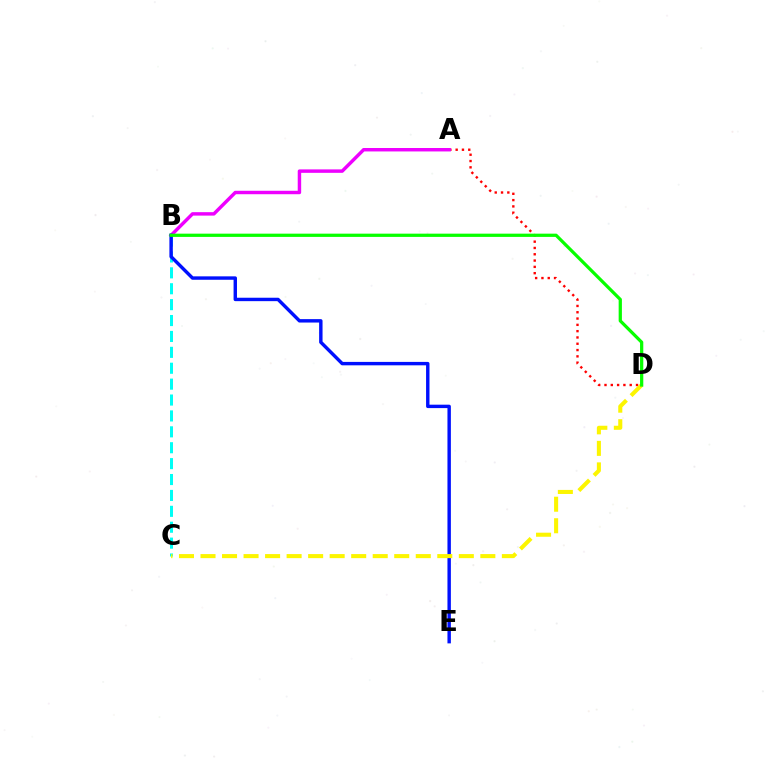{('B', 'C'): [{'color': '#00fff6', 'line_style': 'dashed', 'thickness': 2.16}], ('A', 'D'): [{'color': '#ff0000', 'line_style': 'dotted', 'thickness': 1.71}], ('A', 'B'): [{'color': '#ee00ff', 'line_style': 'solid', 'thickness': 2.48}], ('B', 'E'): [{'color': '#0010ff', 'line_style': 'solid', 'thickness': 2.46}], ('C', 'D'): [{'color': '#fcf500', 'line_style': 'dashed', 'thickness': 2.92}], ('B', 'D'): [{'color': '#08ff00', 'line_style': 'solid', 'thickness': 2.33}]}